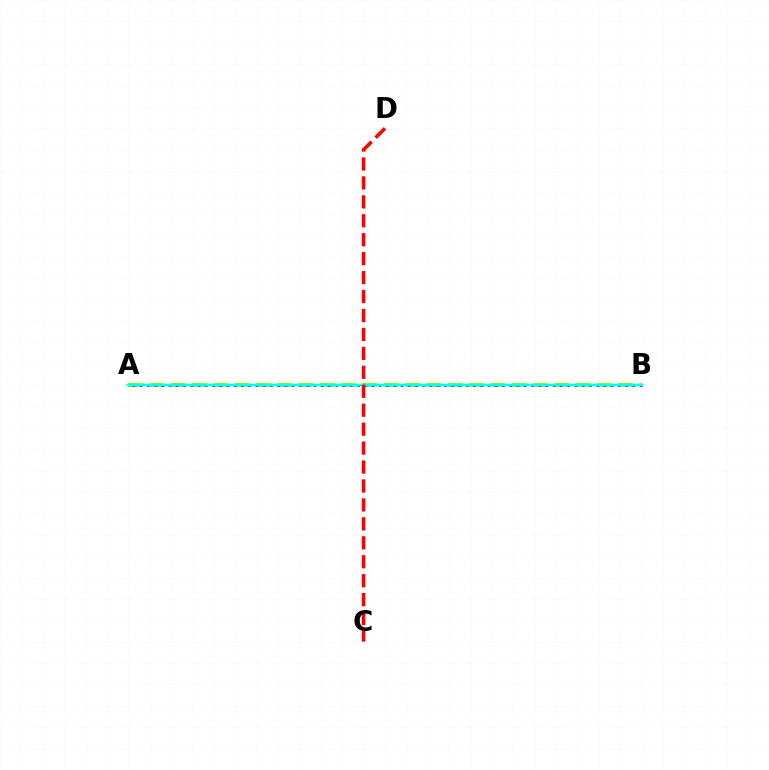{('A', 'B'): [{'color': '#84ff00', 'line_style': 'dashed', 'thickness': 2.89}, {'color': '#7200ff', 'line_style': 'dotted', 'thickness': 1.97}, {'color': '#00fff6', 'line_style': 'solid', 'thickness': 1.77}], ('C', 'D'): [{'color': '#ff0000', 'line_style': 'dashed', 'thickness': 2.57}]}